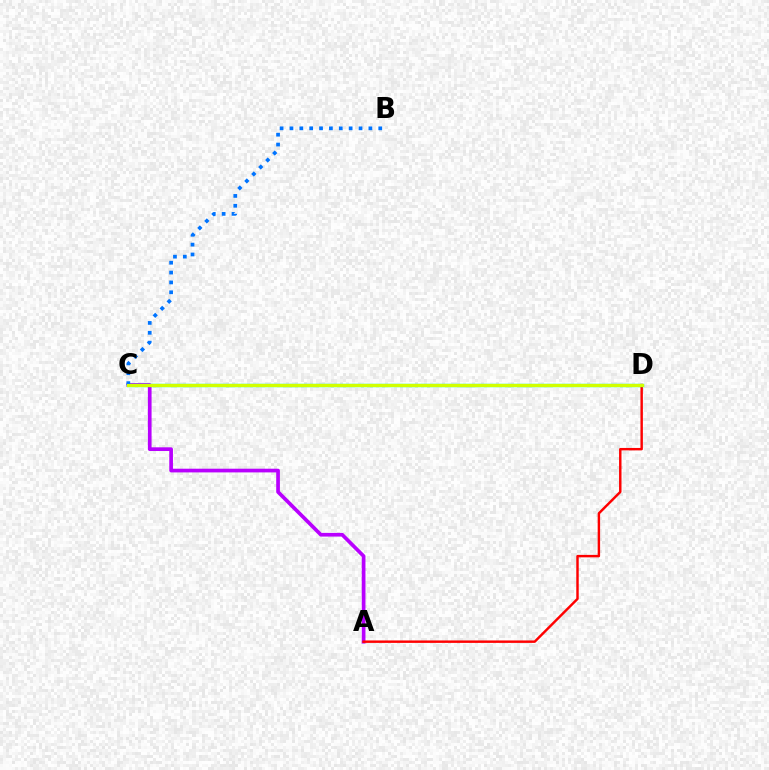{('A', 'C'): [{'color': '#b900ff', 'line_style': 'solid', 'thickness': 2.66}], ('A', 'D'): [{'color': '#ff0000', 'line_style': 'solid', 'thickness': 1.76}], ('C', 'D'): [{'color': '#00ff5c', 'line_style': 'solid', 'thickness': 2.42}, {'color': '#d1ff00', 'line_style': 'solid', 'thickness': 2.23}], ('B', 'C'): [{'color': '#0074ff', 'line_style': 'dotted', 'thickness': 2.68}]}